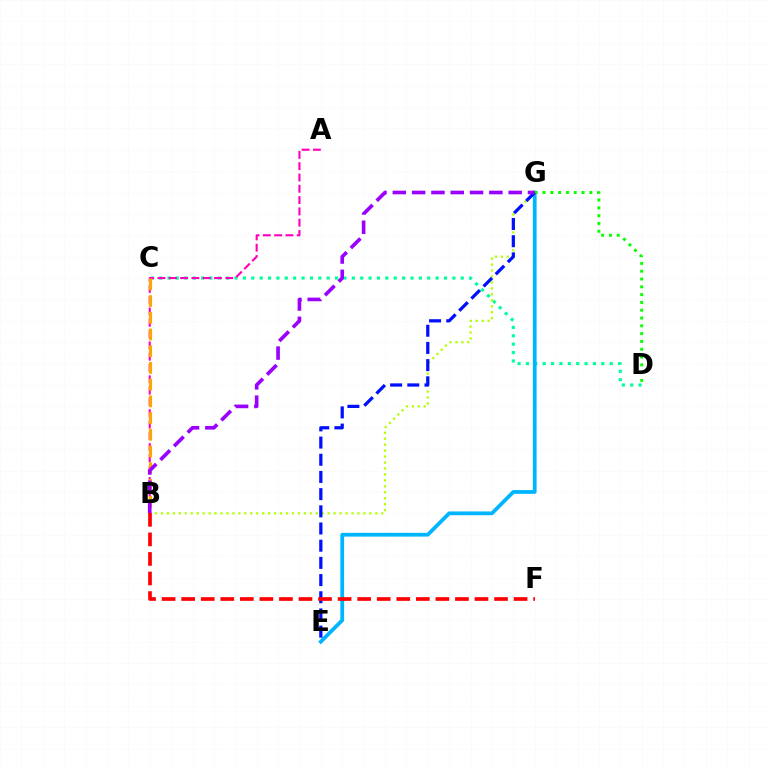{('C', 'D'): [{'color': '#00ff9d', 'line_style': 'dotted', 'thickness': 2.28}], ('A', 'B'): [{'color': '#ff00bd', 'line_style': 'dashed', 'thickness': 1.54}], ('E', 'G'): [{'color': '#00b5ff', 'line_style': 'solid', 'thickness': 2.71}, {'color': '#0010ff', 'line_style': 'dashed', 'thickness': 2.33}], ('B', 'G'): [{'color': '#b3ff00', 'line_style': 'dotted', 'thickness': 1.62}, {'color': '#9b00ff', 'line_style': 'dashed', 'thickness': 2.62}], ('D', 'G'): [{'color': '#08ff00', 'line_style': 'dotted', 'thickness': 2.12}], ('B', 'C'): [{'color': '#ffa500', 'line_style': 'dashed', 'thickness': 2.27}], ('B', 'F'): [{'color': '#ff0000', 'line_style': 'dashed', 'thickness': 2.66}]}